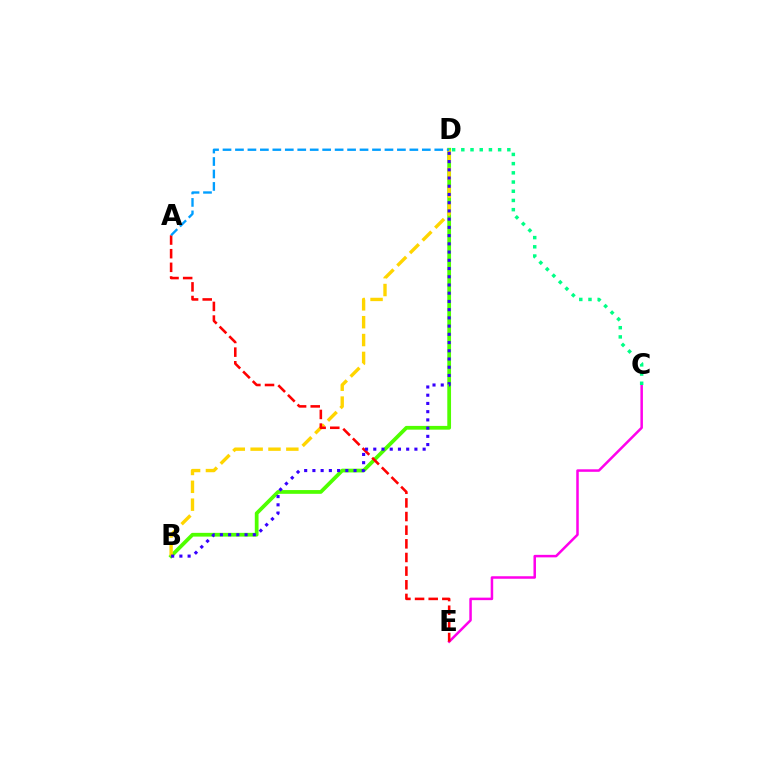{('C', 'E'): [{'color': '#ff00ed', 'line_style': 'solid', 'thickness': 1.81}], ('B', 'D'): [{'color': '#4fff00', 'line_style': 'solid', 'thickness': 2.7}, {'color': '#ffd500', 'line_style': 'dashed', 'thickness': 2.43}, {'color': '#3700ff', 'line_style': 'dotted', 'thickness': 2.24}], ('C', 'D'): [{'color': '#00ff86', 'line_style': 'dotted', 'thickness': 2.5}], ('A', 'E'): [{'color': '#ff0000', 'line_style': 'dashed', 'thickness': 1.85}], ('A', 'D'): [{'color': '#009eff', 'line_style': 'dashed', 'thickness': 1.69}]}